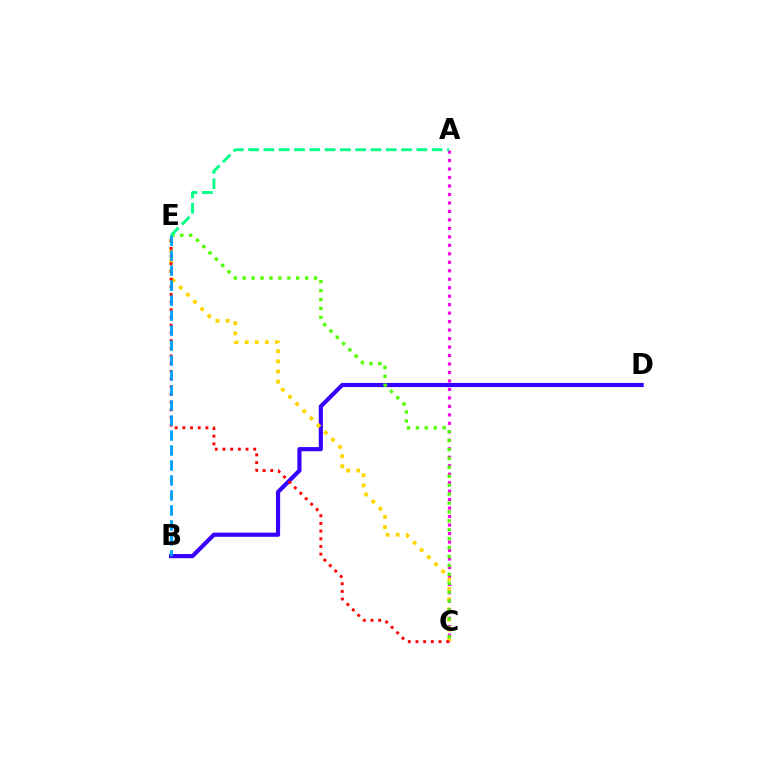{('B', 'D'): [{'color': '#3700ff', 'line_style': 'solid', 'thickness': 2.99}], ('C', 'E'): [{'color': '#ffd500', 'line_style': 'dotted', 'thickness': 2.75}, {'color': '#ff0000', 'line_style': 'dotted', 'thickness': 2.09}, {'color': '#4fff00', 'line_style': 'dotted', 'thickness': 2.42}], ('A', 'C'): [{'color': '#ff00ed', 'line_style': 'dotted', 'thickness': 2.3}], ('B', 'E'): [{'color': '#009eff', 'line_style': 'dashed', 'thickness': 2.04}], ('A', 'E'): [{'color': '#00ff86', 'line_style': 'dashed', 'thickness': 2.08}]}